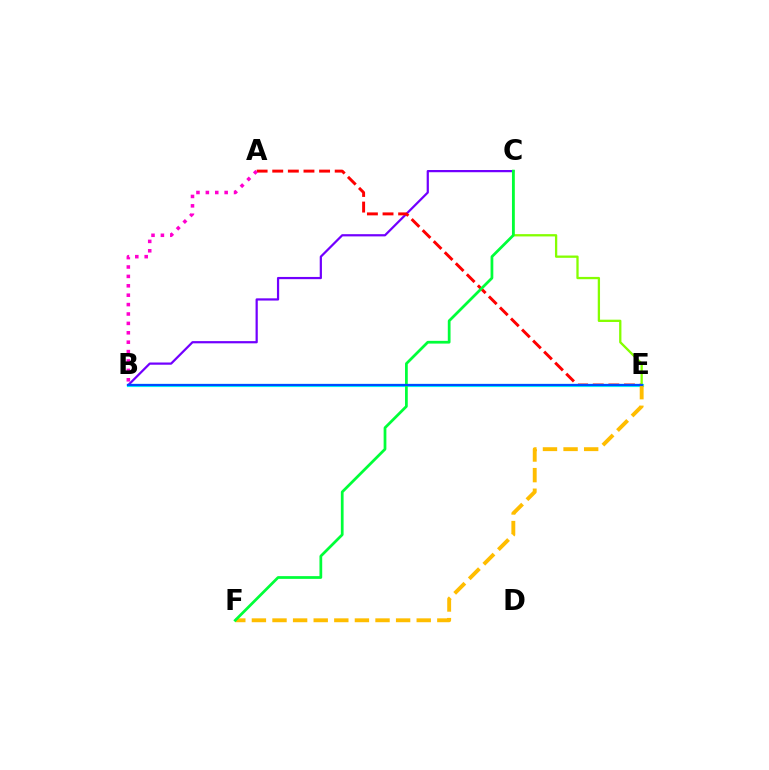{('B', 'C'): [{'color': '#7200ff', 'line_style': 'solid', 'thickness': 1.6}], ('A', 'E'): [{'color': '#ff0000', 'line_style': 'dashed', 'thickness': 2.12}], ('B', 'E'): [{'color': '#00fff6', 'line_style': 'solid', 'thickness': 2.27}, {'color': '#004bff', 'line_style': 'solid', 'thickness': 1.59}], ('C', 'E'): [{'color': '#84ff00', 'line_style': 'solid', 'thickness': 1.65}], ('E', 'F'): [{'color': '#ffbd00', 'line_style': 'dashed', 'thickness': 2.8}], ('C', 'F'): [{'color': '#00ff39', 'line_style': 'solid', 'thickness': 1.98}], ('A', 'B'): [{'color': '#ff00cf', 'line_style': 'dotted', 'thickness': 2.55}]}